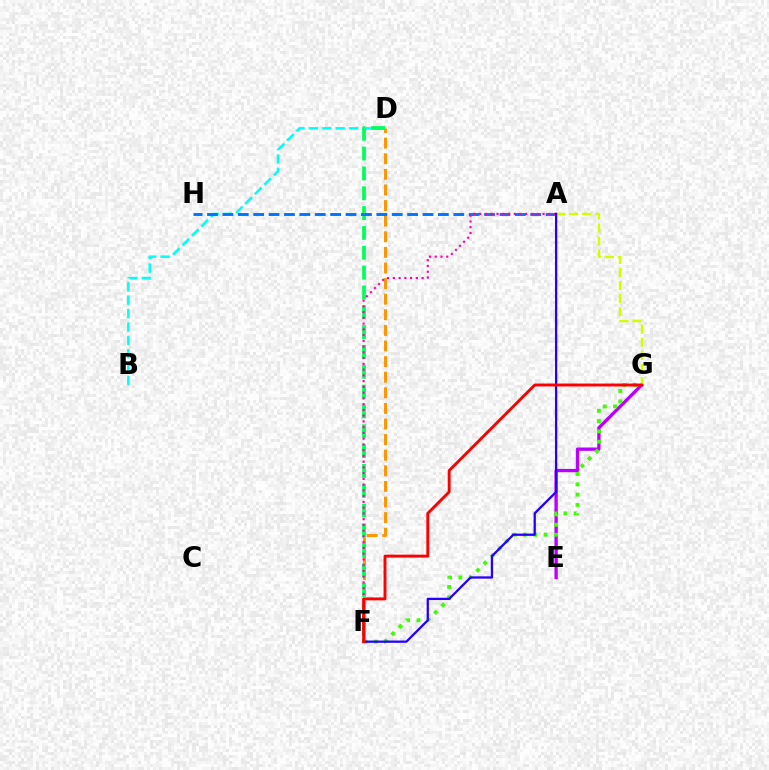{('B', 'D'): [{'color': '#00fff6', 'line_style': 'dashed', 'thickness': 1.82}], ('D', 'F'): [{'color': '#ff9400', 'line_style': 'dashed', 'thickness': 2.12}, {'color': '#00ff5c', 'line_style': 'dashed', 'thickness': 2.69}], ('E', 'G'): [{'color': '#b900ff', 'line_style': 'solid', 'thickness': 2.39}], ('F', 'G'): [{'color': '#3dff00', 'line_style': 'dotted', 'thickness': 2.8}, {'color': '#ff0000', 'line_style': 'solid', 'thickness': 2.09}], ('A', 'G'): [{'color': '#d1ff00', 'line_style': 'dashed', 'thickness': 1.78}], ('A', 'H'): [{'color': '#0074ff', 'line_style': 'dashed', 'thickness': 2.09}], ('A', 'F'): [{'color': '#ff00ac', 'line_style': 'dotted', 'thickness': 1.56}, {'color': '#2500ff', 'line_style': 'solid', 'thickness': 1.64}]}